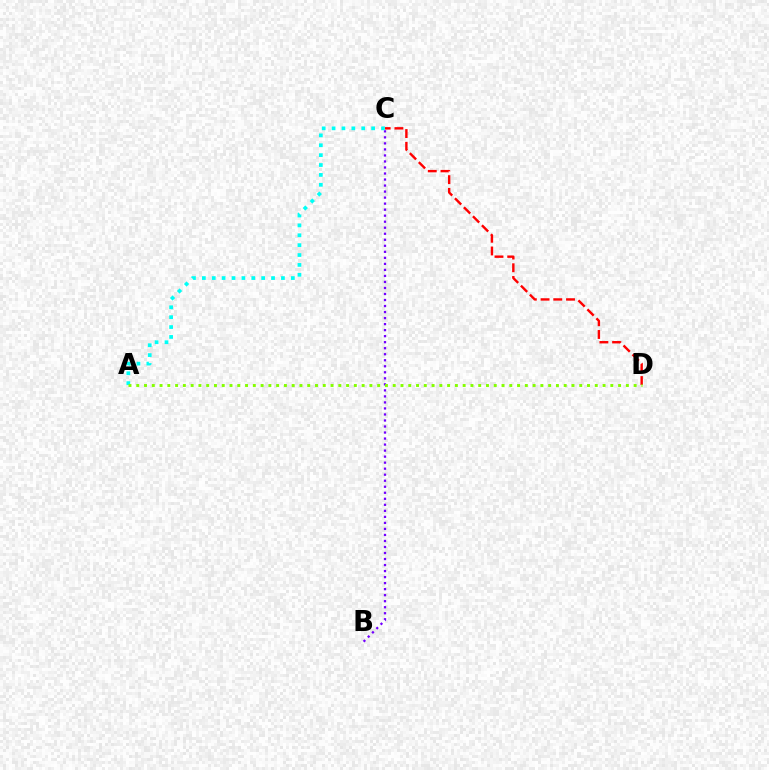{('B', 'C'): [{'color': '#7200ff', 'line_style': 'dotted', 'thickness': 1.64}], ('A', 'C'): [{'color': '#00fff6', 'line_style': 'dotted', 'thickness': 2.69}], ('C', 'D'): [{'color': '#ff0000', 'line_style': 'dashed', 'thickness': 1.73}], ('A', 'D'): [{'color': '#84ff00', 'line_style': 'dotted', 'thickness': 2.11}]}